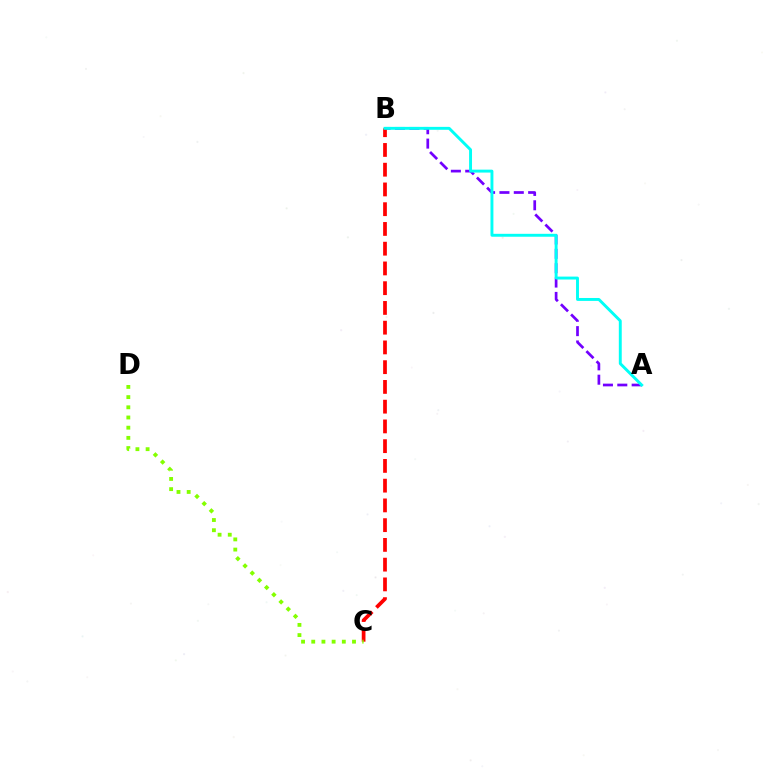{('A', 'B'): [{'color': '#7200ff', 'line_style': 'dashed', 'thickness': 1.95}, {'color': '#00fff6', 'line_style': 'solid', 'thickness': 2.1}], ('B', 'C'): [{'color': '#ff0000', 'line_style': 'dashed', 'thickness': 2.68}], ('C', 'D'): [{'color': '#84ff00', 'line_style': 'dotted', 'thickness': 2.77}]}